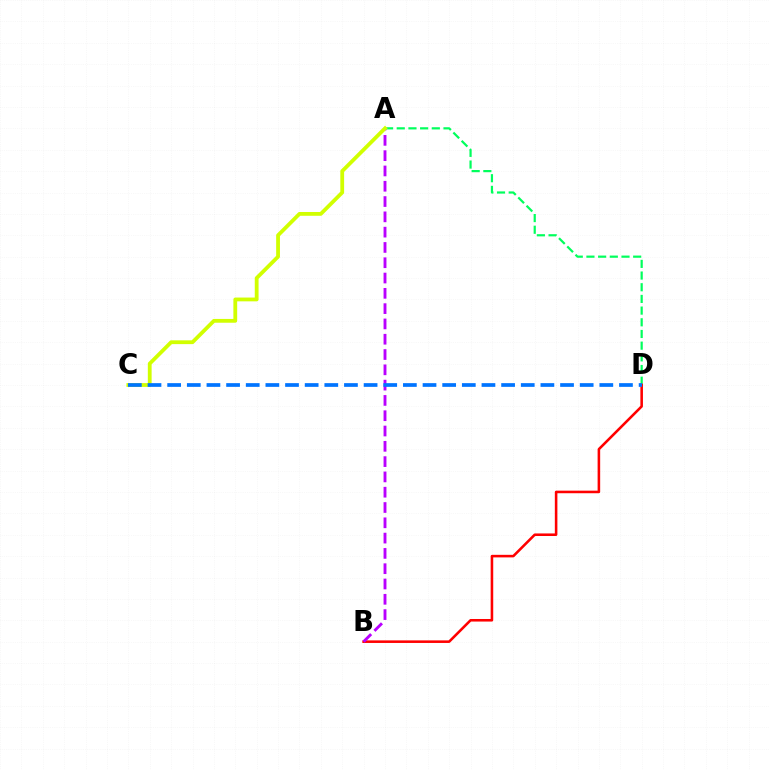{('A', 'D'): [{'color': '#00ff5c', 'line_style': 'dashed', 'thickness': 1.59}], ('B', 'D'): [{'color': '#ff0000', 'line_style': 'solid', 'thickness': 1.85}], ('A', 'B'): [{'color': '#b900ff', 'line_style': 'dashed', 'thickness': 2.08}], ('A', 'C'): [{'color': '#d1ff00', 'line_style': 'solid', 'thickness': 2.74}], ('C', 'D'): [{'color': '#0074ff', 'line_style': 'dashed', 'thickness': 2.67}]}